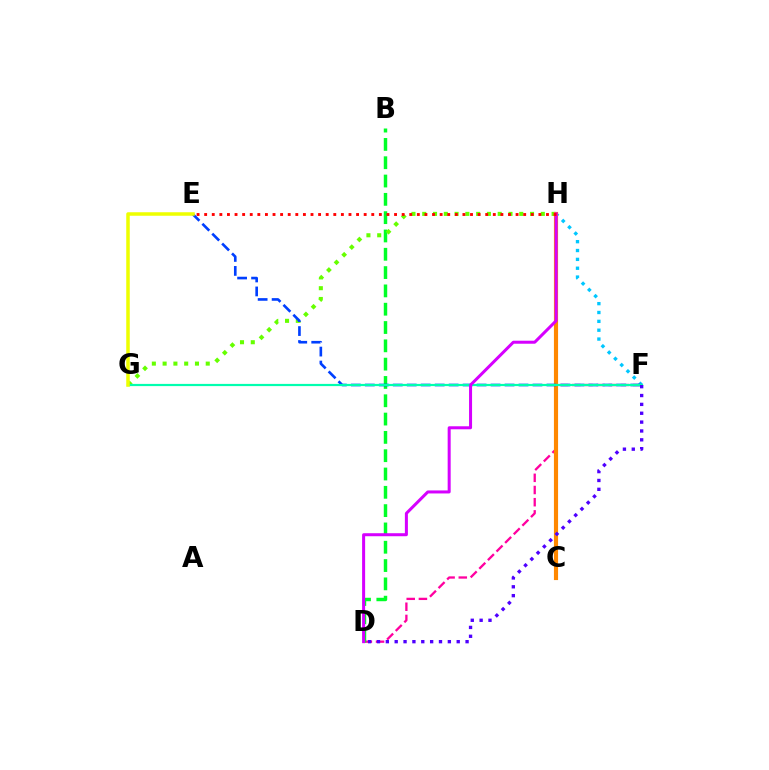{('F', 'H'): [{'color': '#00c7ff', 'line_style': 'dotted', 'thickness': 2.41}], ('D', 'F'): [{'color': '#ff00a0', 'line_style': 'dashed', 'thickness': 1.66}, {'color': '#4f00ff', 'line_style': 'dotted', 'thickness': 2.41}], ('B', 'D'): [{'color': '#00ff27', 'line_style': 'dashed', 'thickness': 2.49}], ('G', 'H'): [{'color': '#66ff00', 'line_style': 'dotted', 'thickness': 2.93}], ('C', 'H'): [{'color': '#ff8800', 'line_style': 'solid', 'thickness': 2.99}], ('E', 'F'): [{'color': '#003fff', 'line_style': 'dashed', 'thickness': 1.9}], ('F', 'G'): [{'color': '#00ffaf', 'line_style': 'solid', 'thickness': 1.58}], ('E', 'G'): [{'color': '#eeff00', 'line_style': 'solid', 'thickness': 2.53}], ('D', 'H'): [{'color': '#d600ff', 'line_style': 'solid', 'thickness': 2.17}], ('E', 'H'): [{'color': '#ff0000', 'line_style': 'dotted', 'thickness': 2.06}]}